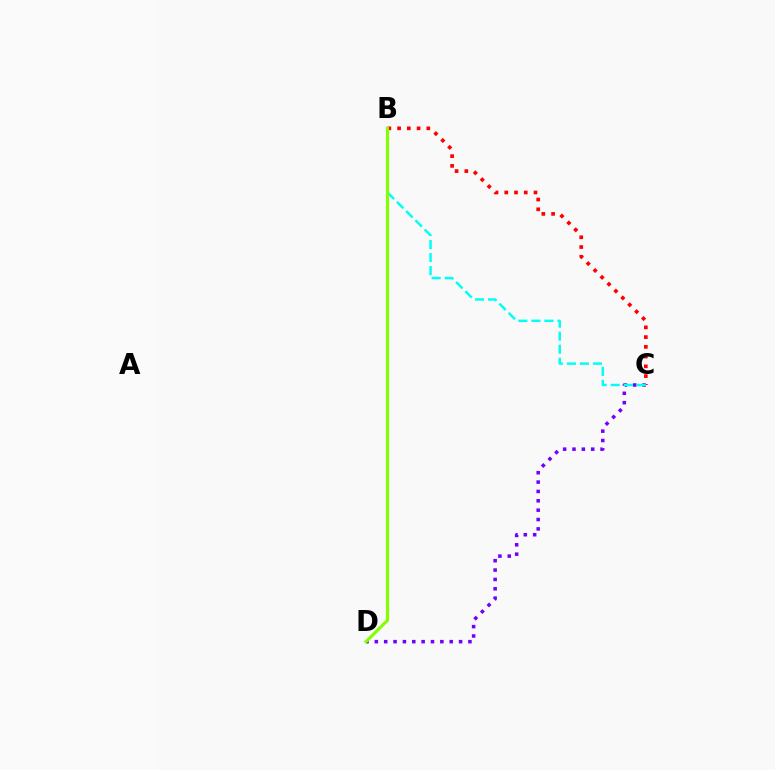{('C', 'D'): [{'color': '#7200ff', 'line_style': 'dotted', 'thickness': 2.54}], ('B', 'C'): [{'color': '#ff0000', 'line_style': 'dotted', 'thickness': 2.65}, {'color': '#00fff6', 'line_style': 'dashed', 'thickness': 1.77}], ('B', 'D'): [{'color': '#84ff00', 'line_style': 'solid', 'thickness': 2.26}]}